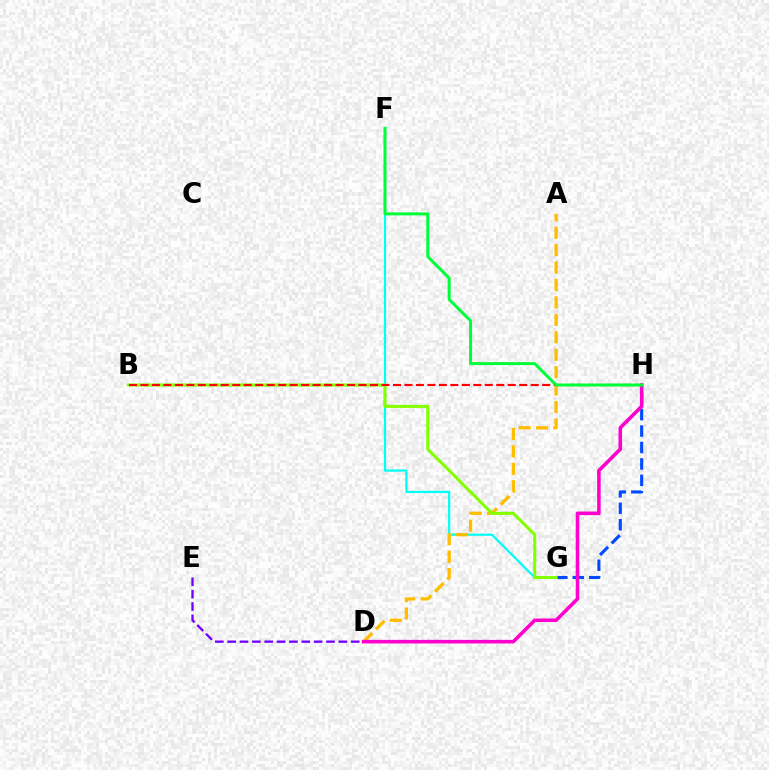{('F', 'G'): [{'color': '#00fff6', 'line_style': 'solid', 'thickness': 1.6}], ('A', 'D'): [{'color': '#ffbd00', 'line_style': 'dashed', 'thickness': 2.37}], ('G', 'H'): [{'color': '#004bff', 'line_style': 'dashed', 'thickness': 2.23}], ('B', 'G'): [{'color': '#84ff00', 'line_style': 'solid', 'thickness': 2.21}], ('B', 'H'): [{'color': '#ff0000', 'line_style': 'dashed', 'thickness': 1.56}], ('D', 'E'): [{'color': '#7200ff', 'line_style': 'dashed', 'thickness': 1.68}], ('D', 'H'): [{'color': '#ff00cf', 'line_style': 'solid', 'thickness': 2.57}], ('F', 'H'): [{'color': '#00ff39', 'line_style': 'solid', 'thickness': 2.16}]}